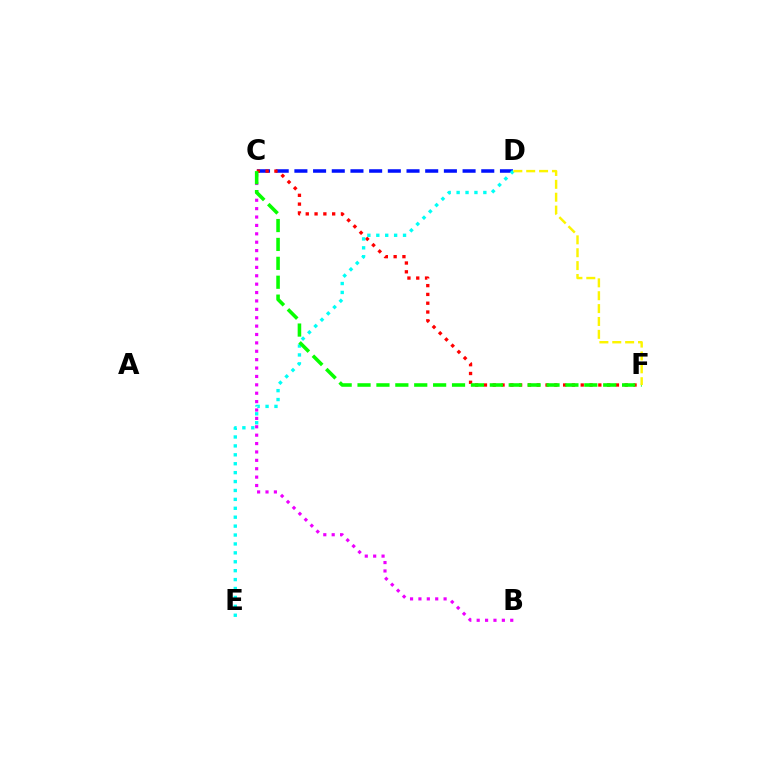{('C', 'D'): [{'color': '#0010ff', 'line_style': 'dashed', 'thickness': 2.54}], ('B', 'C'): [{'color': '#ee00ff', 'line_style': 'dotted', 'thickness': 2.28}], ('C', 'F'): [{'color': '#ff0000', 'line_style': 'dotted', 'thickness': 2.39}, {'color': '#08ff00', 'line_style': 'dashed', 'thickness': 2.57}], ('D', 'E'): [{'color': '#00fff6', 'line_style': 'dotted', 'thickness': 2.42}], ('D', 'F'): [{'color': '#fcf500', 'line_style': 'dashed', 'thickness': 1.75}]}